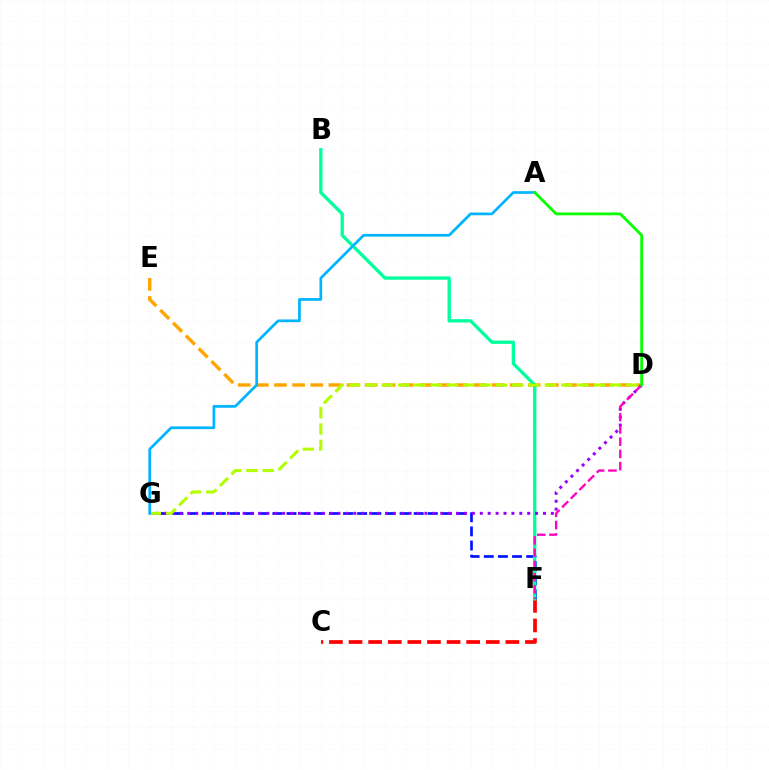{('C', 'F'): [{'color': '#ff0000', 'line_style': 'dashed', 'thickness': 2.66}], ('F', 'G'): [{'color': '#0010ff', 'line_style': 'dashed', 'thickness': 1.92}], ('D', 'E'): [{'color': '#ffa500', 'line_style': 'dashed', 'thickness': 2.46}], ('B', 'F'): [{'color': '#00ff9d', 'line_style': 'solid', 'thickness': 2.38}], ('D', 'G'): [{'color': '#9b00ff', 'line_style': 'dotted', 'thickness': 2.15}, {'color': '#b3ff00', 'line_style': 'dashed', 'thickness': 2.22}], ('D', 'F'): [{'color': '#ff00bd', 'line_style': 'dashed', 'thickness': 1.66}], ('A', 'G'): [{'color': '#00b5ff', 'line_style': 'solid', 'thickness': 1.95}], ('A', 'D'): [{'color': '#08ff00', 'line_style': 'solid', 'thickness': 2.02}]}